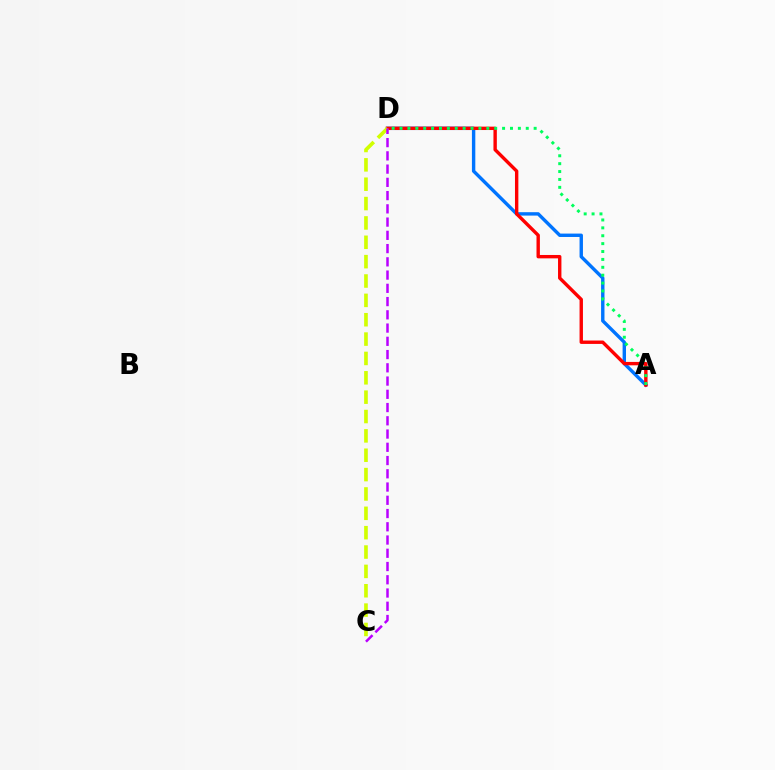{('A', 'D'): [{'color': '#0074ff', 'line_style': 'solid', 'thickness': 2.45}, {'color': '#ff0000', 'line_style': 'solid', 'thickness': 2.44}, {'color': '#00ff5c', 'line_style': 'dotted', 'thickness': 2.14}], ('C', 'D'): [{'color': '#d1ff00', 'line_style': 'dashed', 'thickness': 2.63}, {'color': '#b900ff', 'line_style': 'dashed', 'thickness': 1.8}]}